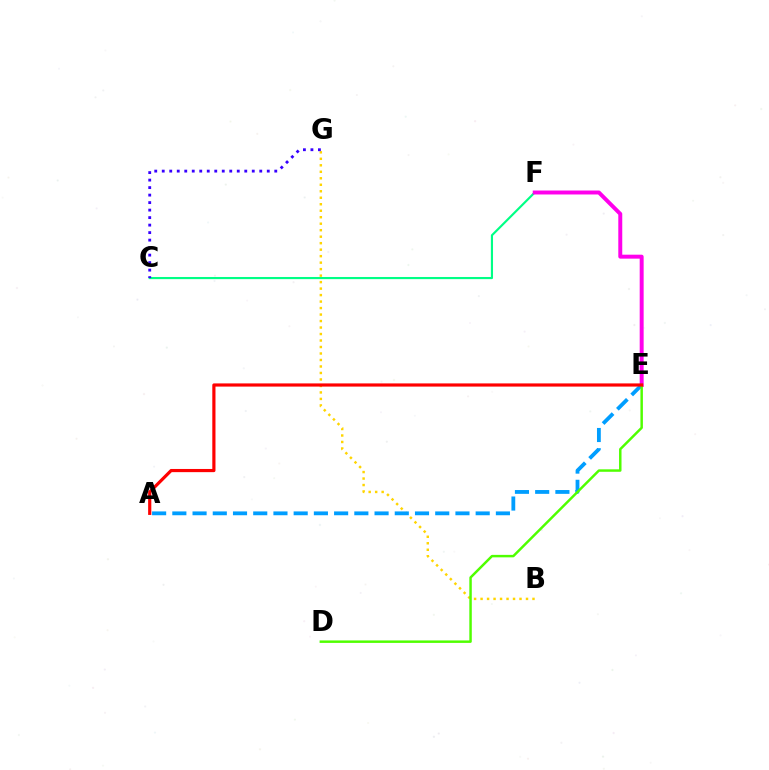{('C', 'F'): [{'color': '#00ff86', 'line_style': 'solid', 'thickness': 1.55}], ('B', 'G'): [{'color': '#ffd500', 'line_style': 'dotted', 'thickness': 1.76}], ('C', 'G'): [{'color': '#3700ff', 'line_style': 'dotted', 'thickness': 2.04}], ('E', 'F'): [{'color': '#ff00ed', 'line_style': 'solid', 'thickness': 2.85}], ('A', 'E'): [{'color': '#009eff', 'line_style': 'dashed', 'thickness': 2.75}, {'color': '#ff0000', 'line_style': 'solid', 'thickness': 2.29}], ('D', 'E'): [{'color': '#4fff00', 'line_style': 'solid', 'thickness': 1.78}]}